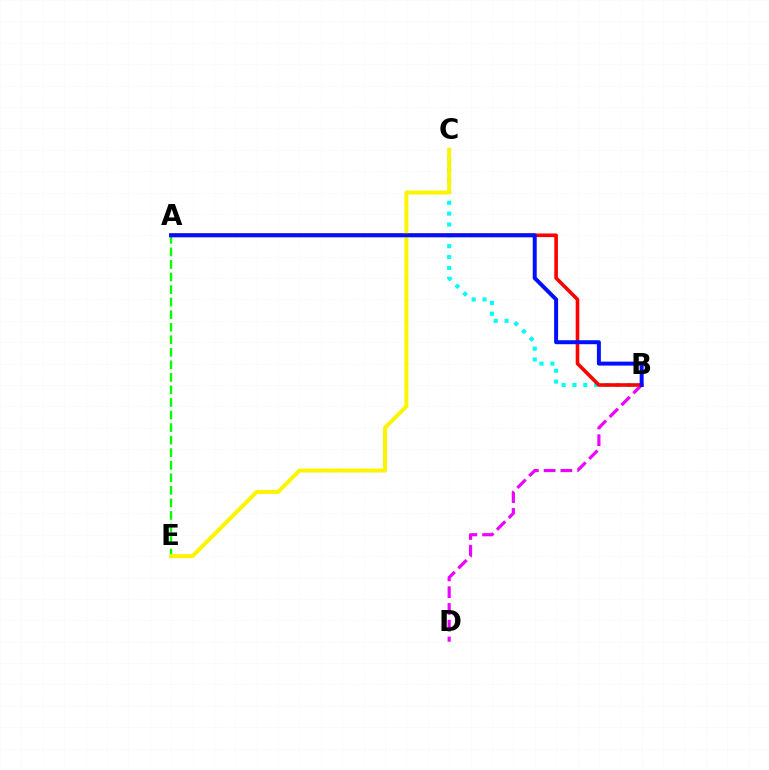{('B', 'D'): [{'color': '#ee00ff', 'line_style': 'dashed', 'thickness': 2.28}], ('B', 'C'): [{'color': '#00fff6', 'line_style': 'dotted', 'thickness': 2.95}], ('A', 'E'): [{'color': '#08ff00', 'line_style': 'dashed', 'thickness': 1.7}], ('A', 'B'): [{'color': '#ff0000', 'line_style': 'solid', 'thickness': 2.6}, {'color': '#0010ff', 'line_style': 'solid', 'thickness': 2.87}], ('C', 'E'): [{'color': '#fcf500', 'line_style': 'solid', 'thickness': 2.86}]}